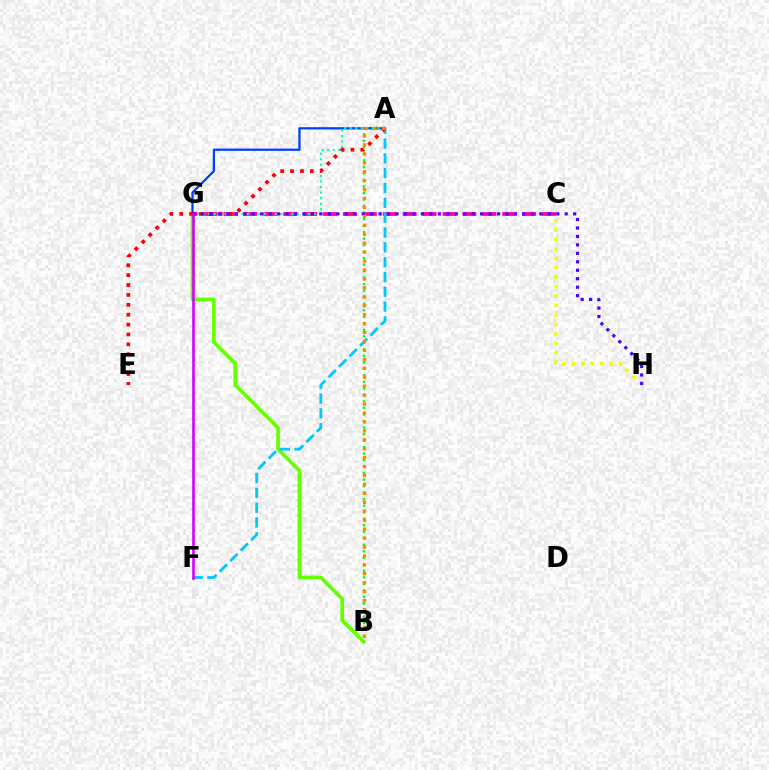{('C', 'H'): [{'color': '#eeff00', 'line_style': 'dotted', 'thickness': 2.56}], ('C', 'G'): [{'color': '#ff00a0', 'line_style': 'dashed', 'thickness': 2.71}], ('B', 'G'): [{'color': '#66ff00', 'line_style': 'solid', 'thickness': 2.65}], ('A', 'B'): [{'color': '#00ff27', 'line_style': 'dotted', 'thickness': 1.77}, {'color': '#ff8800', 'line_style': 'dotted', 'thickness': 2.43}], ('A', 'G'): [{'color': '#003fff', 'line_style': 'solid', 'thickness': 1.63}, {'color': '#00ffaf', 'line_style': 'dotted', 'thickness': 1.51}], ('A', 'F'): [{'color': '#00c7ff', 'line_style': 'dashed', 'thickness': 2.01}], ('A', 'E'): [{'color': '#ff0000', 'line_style': 'dotted', 'thickness': 2.69}], ('G', 'H'): [{'color': '#4f00ff', 'line_style': 'dotted', 'thickness': 2.3}], ('F', 'G'): [{'color': '#d600ff', 'line_style': 'solid', 'thickness': 1.88}]}